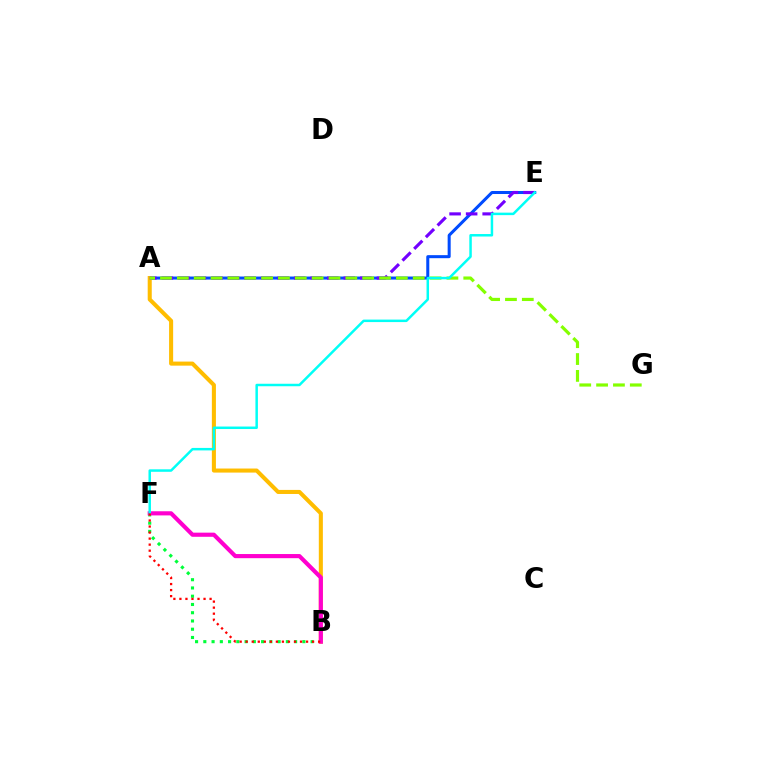{('B', 'F'): [{'color': '#00ff39', 'line_style': 'dotted', 'thickness': 2.24}, {'color': '#ff00cf', 'line_style': 'solid', 'thickness': 2.98}, {'color': '#ff0000', 'line_style': 'dotted', 'thickness': 1.64}], ('A', 'E'): [{'color': '#004bff', 'line_style': 'solid', 'thickness': 2.18}, {'color': '#7200ff', 'line_style': 'dashed', 'thickness': 2.25}], ('A', 'B'): [{'color': '#ffbd00', 'line_style': 'solid', 'thickness': 2.92}], ('A', 'G'): [{'color': '#84ff00', 'line_style': 'dashed', 'thickness': 2.29}], ('E', 'F'): [{'color': '#00fff6', 'line_style': 'solid', 'thickness': 1.79}]}